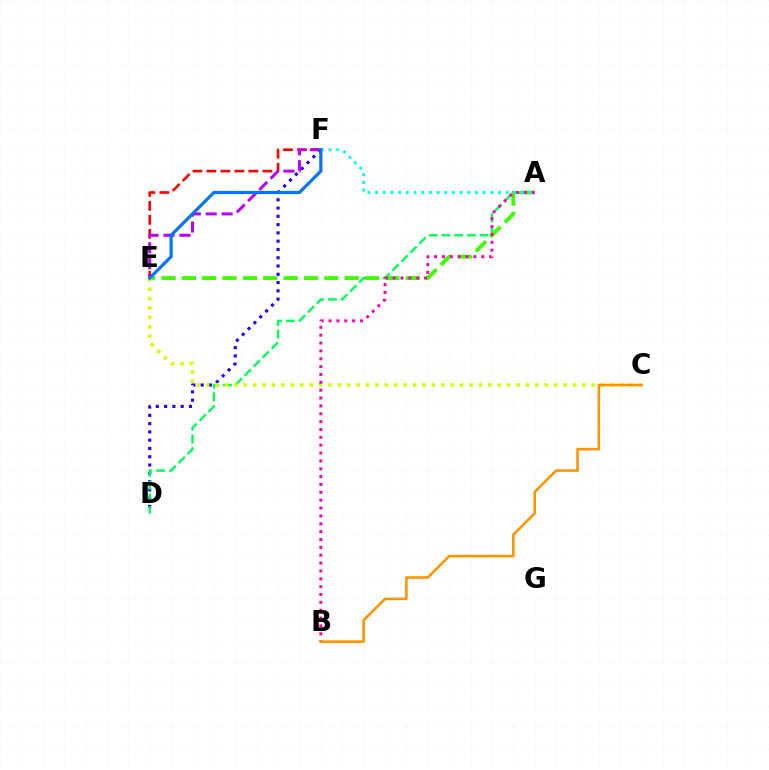{('D', 'F'): [{'color': '#2500ff', 'line_style': 'dotted', 'thickness': 2.25}], ('A', 'D'): [{'color': '#00ff5c', 'line_style': 'dashed', 'thickness': 1.73}], ('A', 'E'): [{'color': '#3dff00', 'line_style': 'dashed', 'thickness': 2.77}], ('E', 'F'): [{'color': '#ff0000', 'line_style': 'dashed', 'thickness': 1.9}, {'color': '#b900ff', 'line_style': 'dashed', 'thickness': 2.16}, {'color': '#0074ff', 'line_style': 'solid', 'thickness': 2.29}], ('A', 'F'): [{'color': '#00fff6', 'line_style': 'dotted', 'thickness': 2.09}], ('C', 'E'): [{'color': '#d1ff00', 'line_style': 'dotted', 'thickness': 2.56}], ('A', 'B'): [{'color': '#ff00ac', 'line_style': 'dotted', 'thickness': 2.13}], ('B', 'C'): [{'color': '#ff9400', 'line_style': 'solid', 'thickness': 1.86}]}